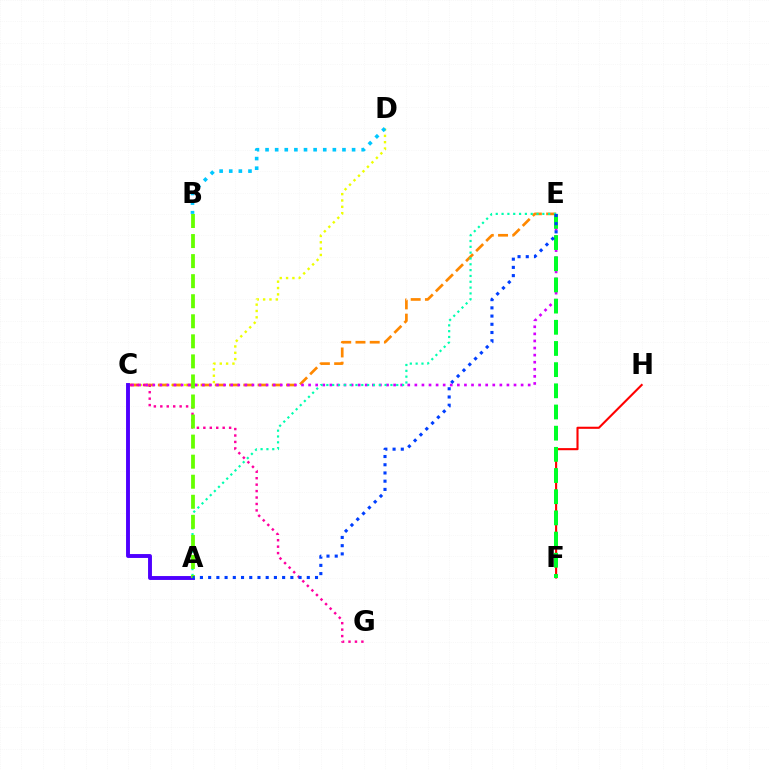{('C', 'D'): [{'color': '#eeff00', 'line_style': 'dotted', 'thickness': 1.72}], ('C', 'E'): [{'color': '#ff8800', 'line_style': 'dashed', 'thickness': 1.93}, {'color': '#d600ff', 'line_style': 'dotted', 'thickness': 1.92}], ('A', 'C'): [{'color': '#4f00ff', 'line_style': 'solid', 'thickness': 2.8}], ('F', 'H'): [{'color': '#ff0000', 'line_style': 'solid', 'thickness': 1.51}], ('A', 'E'): [{'color': '#00ffaf', 'line_style': 'dotted', 'thickness': 1.58}, {'color': '#003fff', 'line_style': 'dotted', 'thickness': 2.23}], ('C', 'G'): [{'color': '#ff00a0', 'line_style': 'dotted', 'thickness': 1.75}], ('B', 'D'): [{'color': '#00c7ff', 'line_style': 'dotted', 'thickness': 2.61}], ('E', 'F'): [{'color': '#00ff27', 'line_style': 'dashed', 'thickness': 2.88}], ('A', 'B'): [{'color': '#66ff00', 'line_style': 'dashed', 'thickness': 2.72}]}